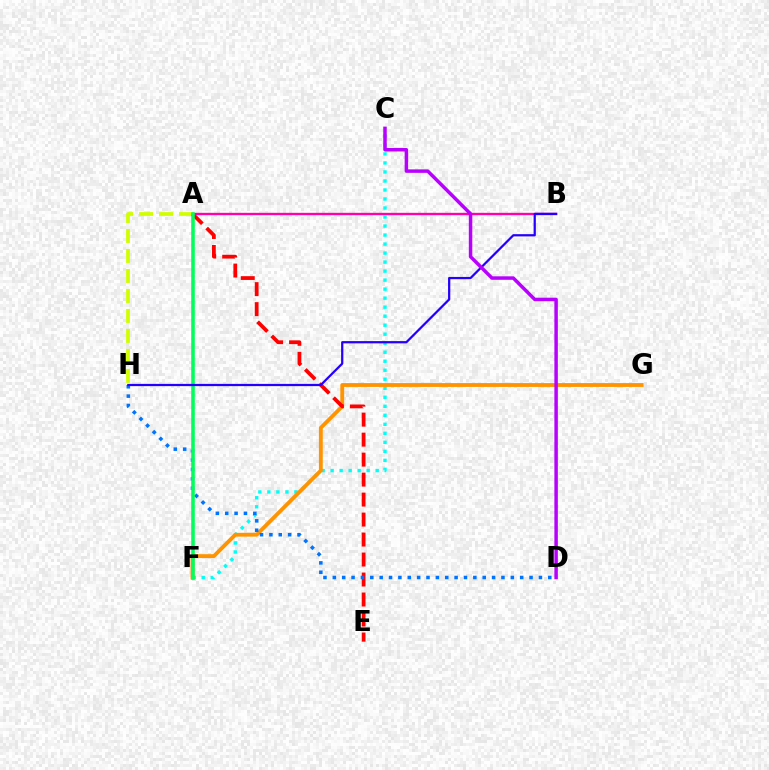{('C', 'F'): [{'color': '#00fff6', 'line_style': 'dotted', 'thickness': 2.45}], ('F', 'G'): [{'color': '#ff9400', 'line_style': 'solid', 'thickness': 2.77}], ('A', 'H'): [{'color': '#d1ff00', 'line_style': 'dashed', 'thickness': 2.72}], ('A', 'E'): [{'color': '#ff0000', 'line_style': 'dashed', 'thickness': 2.72}], ('D', 'H'): [{'color': '#0074ff', 'line_style': 'dotted', 'thickness': 2.55}], ('A', 'B'): [{'color': '#ff00ac', 'line_style': 'solid', 'thickness': 1.7}], ('A', 'F'): [{'color': '#3dff00', 'line_style': 'dotted', 'thickness': 1.7}, {'color': '#00ff5c', 'line_style': 'solid', 'thickness': 2.53}], ('B', 'H'): [{'color': '#2500ff', 'line_style': 'solid', 'thickness': 1.62}], ('C', 'D'): [{'color': '#b900ff', 'line_style': 'solid', 'thickness': 2.5}]}